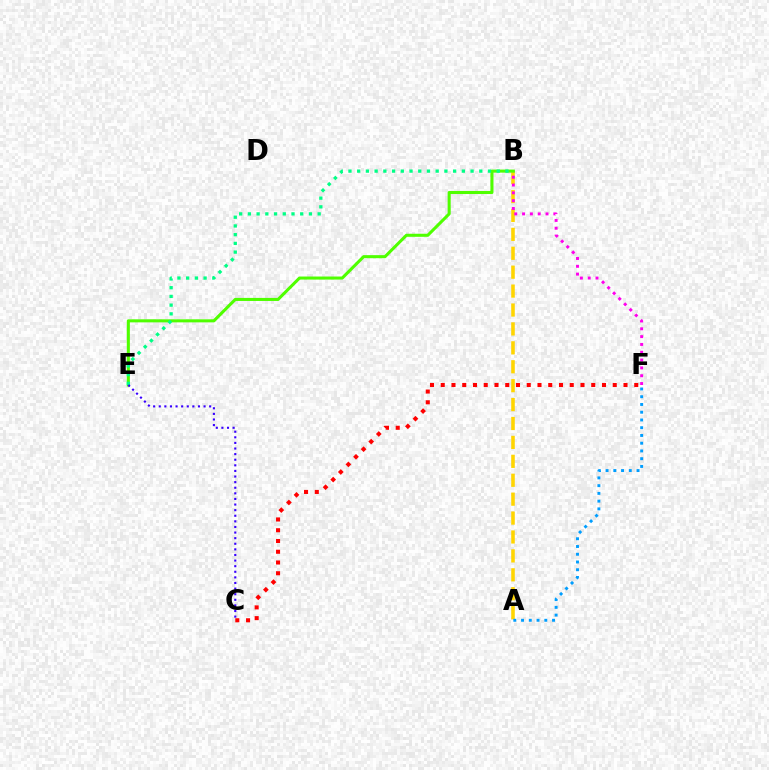{('C', 'F'): [{'color': '#ff0000', 'line_style': 'dotted', 'thickness': 2.92}], ('A', 'B'): [{'color': '#ffd500', 'line_style': 'dashed', 'thickness': 2.57}], ('B', 'F'): [{'color': '#ff00ed', 'line_style': 'dotted', 'thickness': 2.12}], ('A', 'F'): [{'color': '#009eff', 'line_style': 'dotted', 'thickness': 2.1}], ('B', 'E'): [{'color': '#4fff00', 'line_style': 'solid', 'thickness': 2.2}, {'color': '#00ff86', 'line_style': 'dotted', 'thickness': 2.37}], ('C', 'E'): [{'color': '#3700ff', 'line_style': 'dotted', 'thickness': 1.52}]}